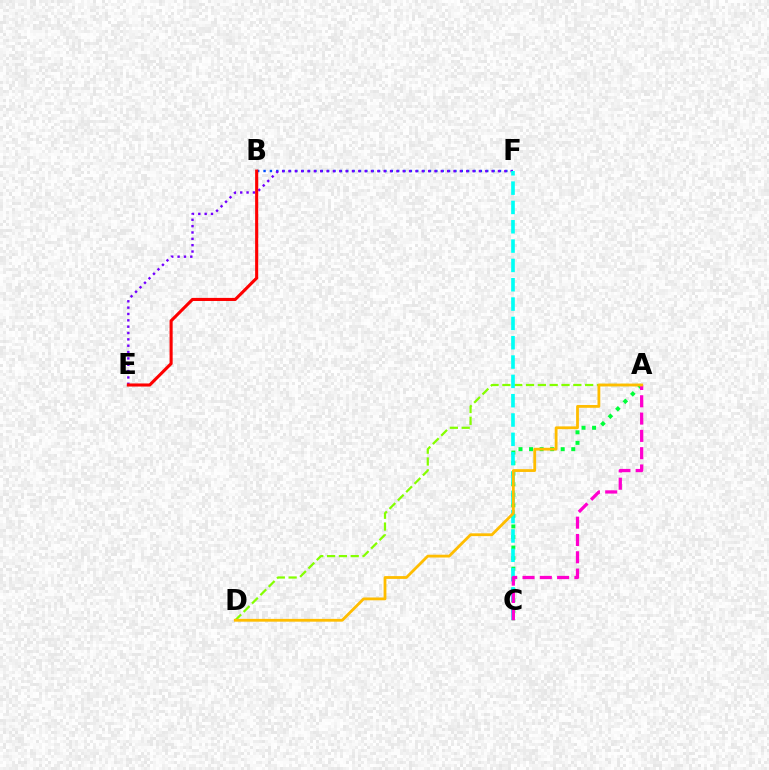{('A', 'C'): [{'color': '#00ff39', 'line_style': 'dotted', 'thickness': 2.87}, {'color': '#ff00cf', 'line_style': 'dashed', 'thickness': 2.35}], ('B', 'F'): [{'color': '#004bff', 'line_style': 'dotted', 'thickness': 1.73}], ('A', 'D'): [{'color': '#84ff00', 'line_style': 'dashed', 'thickness': 1.61}, {'color': '#ffbd00', 'line_style': 'solid', 'thickness': 2.01}], ('E', 'F'): [{'color': '#7200ff', 'line_style': 'dotted', 'thickness': 1.72}], ('B', 'E'): [{'color': '#ff0000', 'line_style': 'solid', 'thickness': 2.22}], ('C', 'F'): [{'color': '#00fff6', 'line_style': 'dashed', 'thickness': 2.63}]}